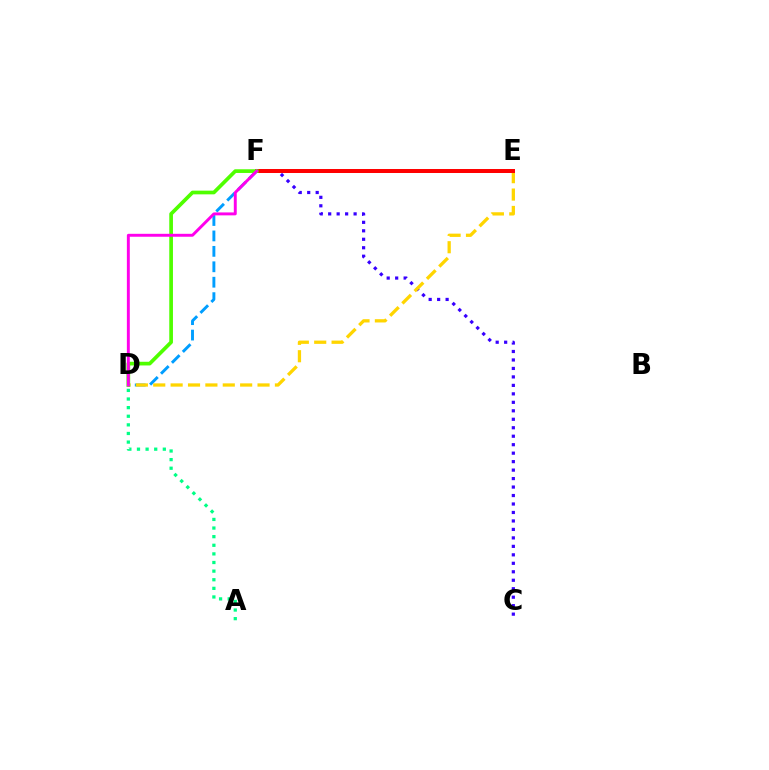{('C', 'F'): [{'color': '#3700ff', 'line_style': 'dotted', 'thickness': 2.3}], ('A', 'D'): [{'color': '#00ff86', 'line_style': 'dotted', 'thickness': 2.34}], ('D', 'F'): [{'color': '#009eff', 'line_style': 'dashed', 'thickness': 2.1}, {'color': '#4fff00', 'line_style': 'solid', 'thickness': 2.66}, {'color': '#ff00ed', 'line_style': 'solid', 'thickness': 2.11}], ('D', 'E'): [{'color': '#ffd500', 'line_style': 'dashed', 'thickness': 2.36}], ('E', 'F'): [{'color': '#ff0000', 'line_style': 'solid', 'thickness': 2.87}]}